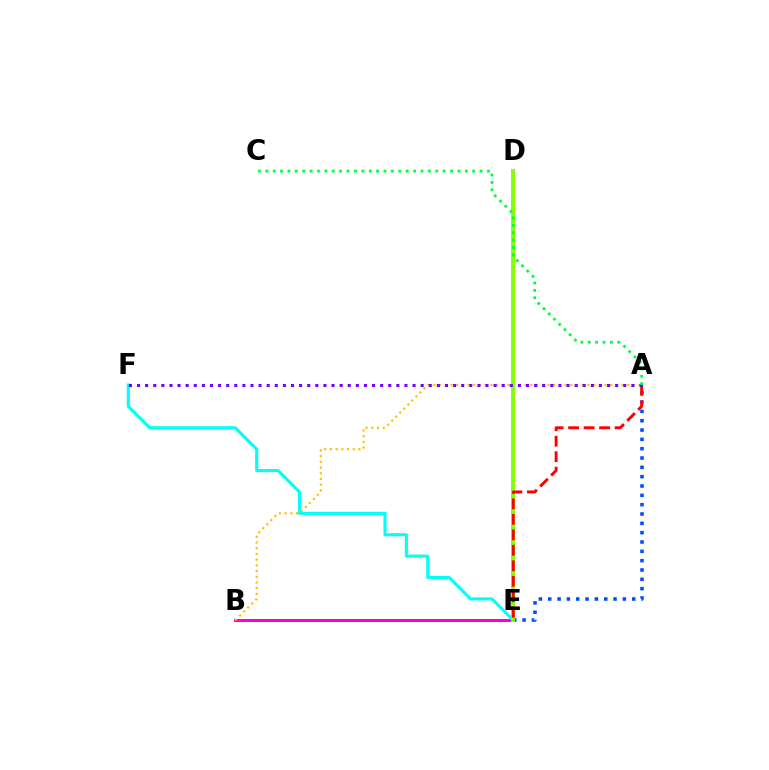{('B', 'E'): [{'color': '#ff00cf', 'line_style': 'solid', 'thickness': 2.15}], ('E', 'F'): [{'color': '#00fff6', 'line_style': 'solid', 'thickness': 2.24}], ('A', 'E'): [{'color': '#004bff', 'line_style': 'dotted', 'thickness': 2.53}, {'color': '#ff0000', 'line_style': 'dashed', 'thickness': 2.1}], ('A', 'B'): [{'color': '#ffbd00', 'line_style': 'dotted', 'thickness': 1.55}], ('D', 'E'): [{'color': '#84ff00', 'line_style': 'solid', 'thickness': 2.82}], ('A', 'F'): [{'color': '#7200ff', 'line_style': 'dotted', 'thickness': 2.2}], ('A', 'C'): [{'color': '#00ff39', 'line_style': 'dotted', 'thickness': 2.01}]}